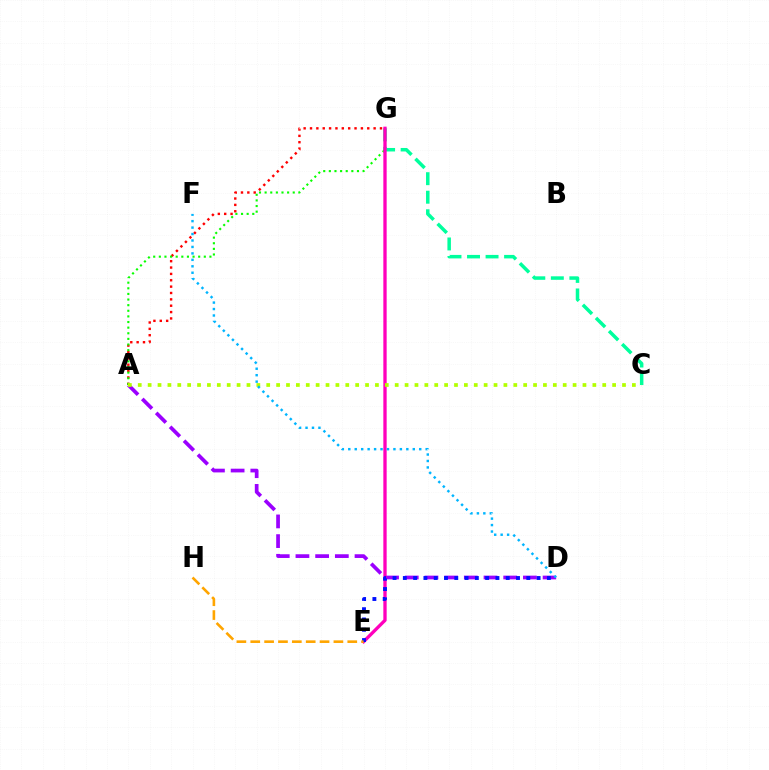{('A', 'G'): [{'color': '#ff0000', 'line_style': 'dotted', 'thickness': 1.73}, {'color': '#08ff00', 'line_style': 'dotted', 'thickness': 1.53}], ('C', 'G'): [{'color': '#00ff9d', 'line_style': 'dashed', 'thickness': 2.52}], ('A', 'D'): [{'color': '#9b00ff', 'line_style': 'dashed', 'thickness': 2.68}], ('E', 'G'): [{'color': '#ff00bd', 'line_style': 'solid', 'thickness': 2.39}], ('A', 'C'): [{'color': '#b3ff00', 'line_style': 'dotted', 'thickness': 2.69}], ('D', 'E'): [{'color': '#0010ff', 'line_style': 'dotted', 'thickness': 2.8}], ('E', 'H'): [{'color': '#ffa500', 'line_style': 'dashed', 'thickness': 1.88}], ('D', 'F'): [{'color': '#00b5ff', 'line_style': 'dotted', 'thickness': 1.75}]}